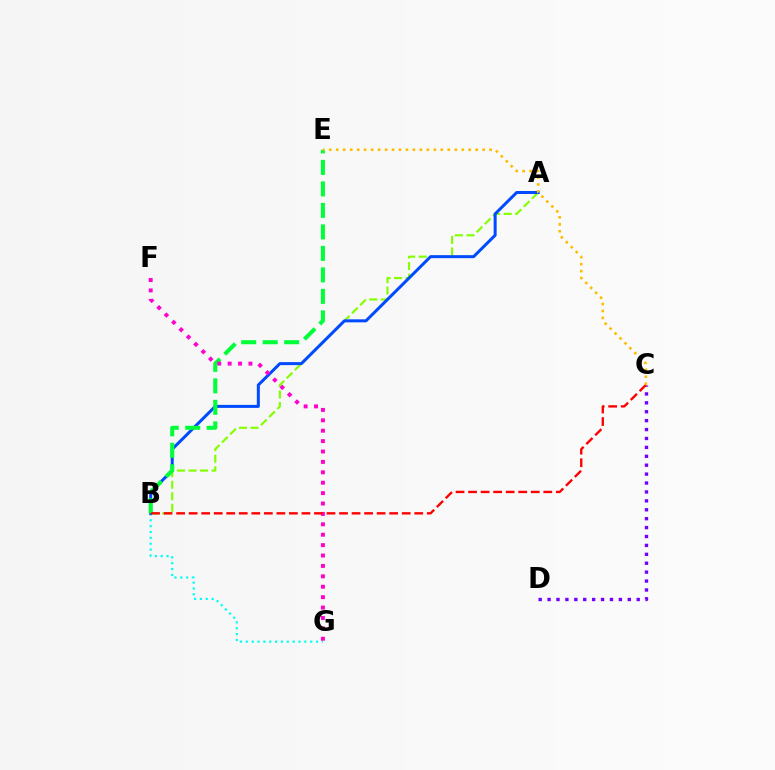{('A', 'B'): [{'color': '#84ff00', 'line_style': 'dashed', 'thickness': 1.56}, {'color': '#004bff', 'line_style': 'solid', 'thickness': 2.17}], ('B', 'G'): [{'color': '#00fff6', 'line_style': 'dotted', 'thickness': 1.59}], ('C', 'D'): [{'color': '#7200ff', 'line_style': 'dotted', 'thickness': 2.42}], ('B', 'E'): [{'color': '#00ff39', 'line_style': 'dashed', 'thickness': 2.92}], ('F', 'G'): [{'color': '#ff00cf', 'line_style': 'dotted', 'thickness': 2.83}], ('B', 'C'): [{'color': '#ff0000', 'line_style': 'dashed', 'thickness': 1.7}], ('C', 'E'): [{'color': '#ffbd00', 'line_style': 'dotted', 'thickness': 1.89}]}